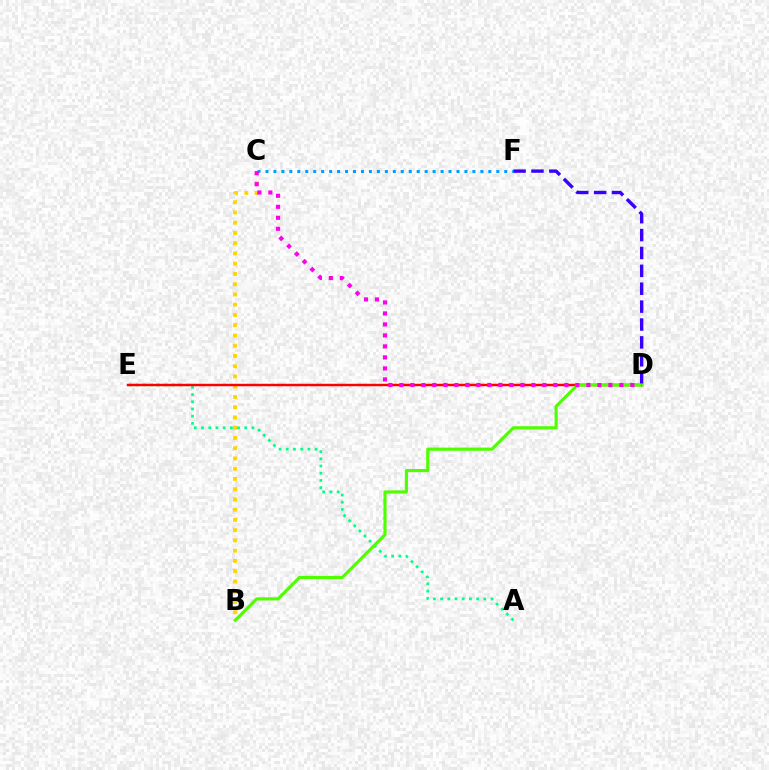{('B', 'C'): [{'color': '#ffd500', 'line_style': 'dotted', 'thickness': 2.78}], ('C', 'F'): [{'color': '#009eff', 'line_style': 'dotted', 'thickness': 2.16}], ('D', 'F'): [{'color': '#3700ff', 'line_style': 'dashed', 'thickness': 2.43}], ('A', 'E'): [{'color': '#00ff86', 'line_style': 'dotted', 'thickness': 1.96}], ('D', 'E'): [{'color': '#ff0000', 'line_style': 'solid', 'thickness': 1.77}], ('B', 'D'): [{'color': '#4fff00', 'line_style': 'solid', 'thickness': 2.26}], ('C', 'D'): [{'color': '#ff00ed', 'line_style': 'dotted', 'thickness': 2.99}]}